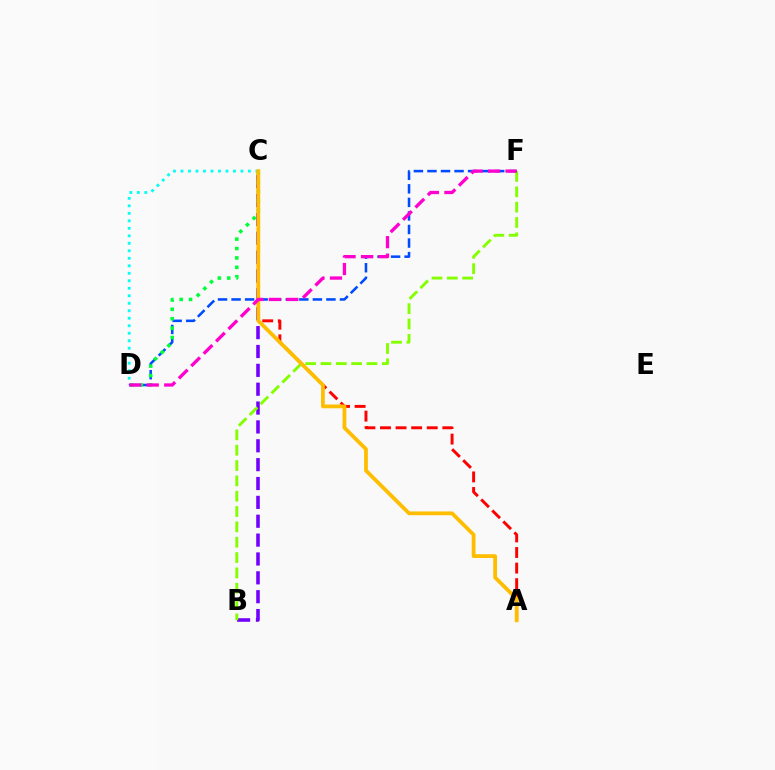{('A', 'C'): [{'color': '#ff0000', 'line_style': 'dashed', 'thickness': 2.12}, {'color': '#ffbd00', 'line_style': 'solid', 'thickness': 2.72}], ('C', 'D'): [{'color': '#00fff6', 'line_style': 'dotted', 'thickness': 2.04}, {'color': '#00ff39', 'line_style': 'dotted', 'thickness': 2.55}], ('B', 'C'): [{'color': '#7200ff', 'line_style': 'dashed', 'thickness': 2.56}], ('B', 'F'): [{'color': '#84ff00', 'line_style': 'dashed', 'thickness': 2.08}], ('D', 'F'): [{'color': '#004bff', 'line_style': 'dashed', 'thickness': 1.84}, {'color': '#ff00cf', 'line_style': 'dashed', 'thickness': 2.38}]}